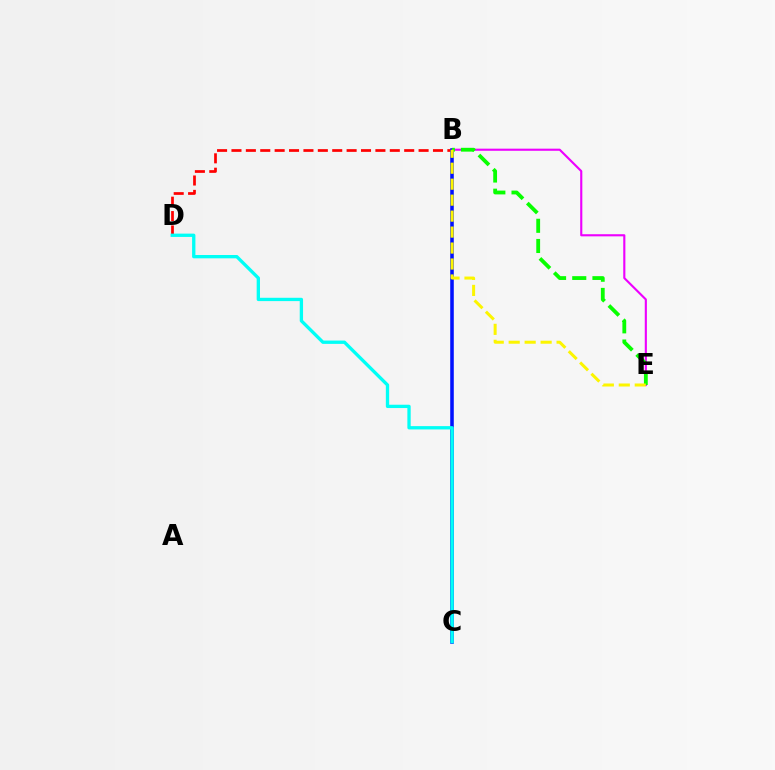{('B', 'E'): [{'color': '#ee00ff', 'line_style': 'solid', 'thickness': 1.53}, {'color': '#08ff00', 'line_style': 'dashed', 'thickness': 2.74}, {'color': '#fcf500', 'line_style': 'dashed', 'thickness': 2.17}], ('B', 'D'): [{'color': '#ff0000', 'line_style': 'dashed', 'thickness': 1.96}], ('B', 'C'): [{'color': '#0010ff', 'line_style': 'solid', 'thickness': 2.56}], ('C', 'D'): [{'color': '#00fff6', 'line_style': 'solid', 'thickness': 2.39}]}